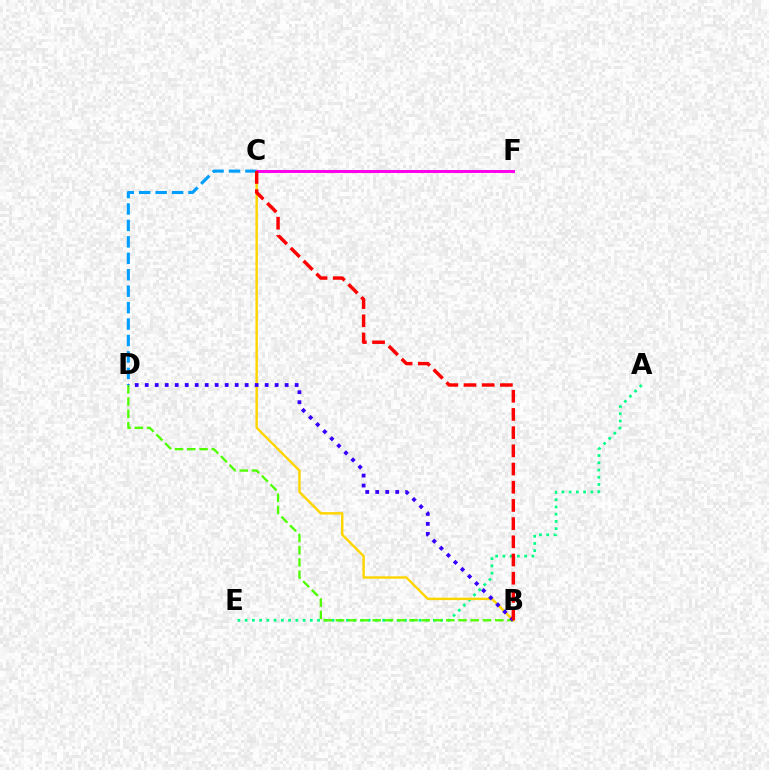{('A', 'E'): [{'color': '#00ff86', 'line_style': 'dotted', 'thickness': 1.97}], ('B', 'D'): [{'color': '#4fff00', 'line_style': 'dashed', 'thickness': 1.67}, {'color': '#3700ff', 'line_style': 'dotted', 'thickness': 2.72}], ('B', 'C'): [{'color': '#ffd500', 'line_style': 'solid', 'thickness': 1.76}, {'color': '#ff0000', 'line_style': 'dashed', 'thickness': 2.47}], ('C', 'D'): [{'color': '#009eff', 'line_style': 'dashed', 'thickness': 2.23}], ('C', 'F'): [{'color': '#ff00ed', 'line_style': 'solid', 'thickness': 2.13}]}